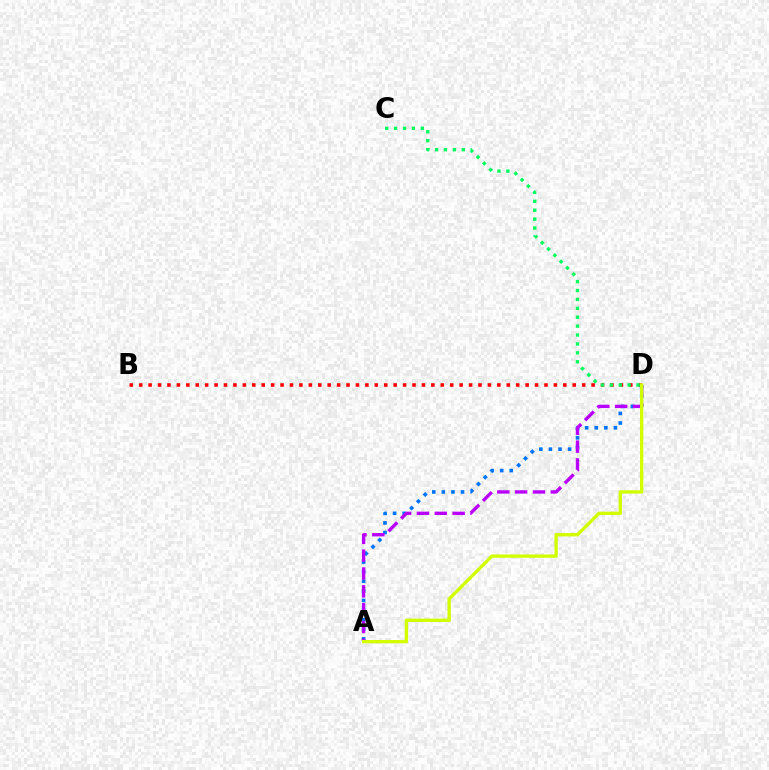{('B', 'D'): [{'color': '#ff0000', 'line_style': 'dotted', 'thickness': 2.56}], ('A', 'D'): [{'color': '#0074ff', 'line_style': 'dotted', 'thickness': 2.61}, {'color': '#b900ff', 'line_style': 'dashed', 'thickness': 2.42}, {'color': '#d1ff00', 'line_style': 'solid', 'thickness': 2.41}], ('C', 'D'): [{'color': '#00ff5c', 'line_style': 'dotted', 'thickness': 2.42}]}